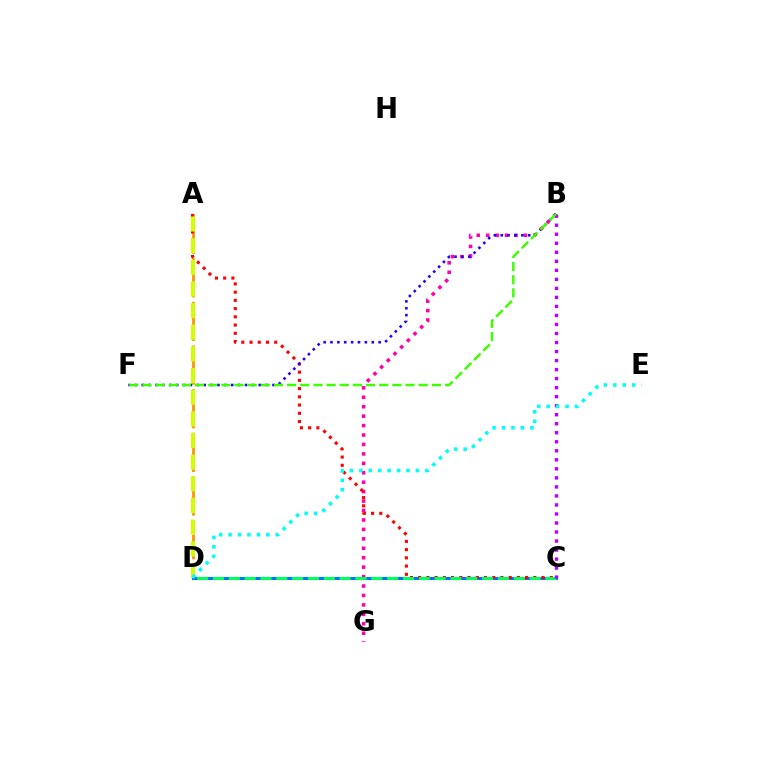{('B', 'G'): [{'color': '#ff00ac', 'line_style': 'dotted', 'thickness': 2.56}], ('C', 'D'): [{'color': '#0074ff', 'line_style': 'solid', 'thickness': 2.23}, {'color': '#00ff5c', 'line_style': 'dashed', 'thickness': 2.15}], ('A', 'D'): [{'color': '#ff9400', 'line_style': 'dashed', 'thickness': 1.98}, {'color': '#d1ff00', 'line_style': 'dashed', 'thickness': 2.94}], ('A', 'C'): [{'color': '#ff0000', 'line_style': 'dotted', 'thickness': 2.24}], ('B', 'C'): [{'color': '#b900ff', 'line_style': 'dotted', 'thickness': 2.45}], ('B', 'F'): [{'color': '#2500ff', 'line_style': 'dotted', 'thickness': 1.87}, {'color': '#3dff00', 'line_style': 'dashed', 'thickness': 1.79}], ('D', 'E'): [{'color': '#00fff6', 'line_style': 'dotted', 'thickness': 2.56}]}